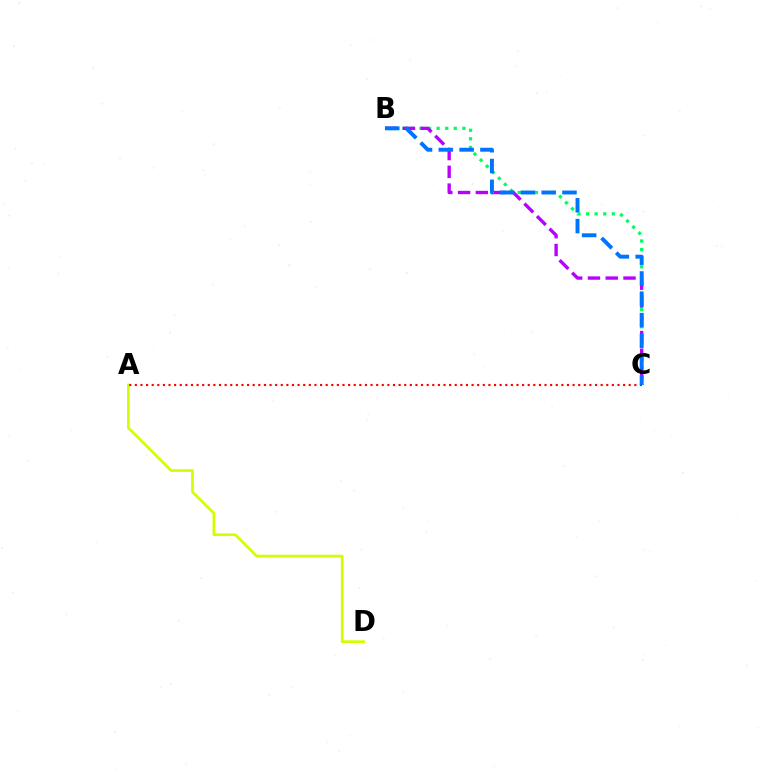{('A', 'D'): [{'color': '#d1ff00', 'line_style': 'solid', 'thickness': 1.95}], ('B', 'C'): [{'color': '#00ff5c', 'line_style': 'dotted', 'thickness': 2.33}, {'color': '#b900ff', 'line_style': 'dashed', 'thickness': 2.42}, {'color': '#0074ff', 'line_style': 'dashed', 'thickness': 2.83}], ('A', 'C'): [{'color': '#ff0000', 'line_style': 'dotted', 'thickness': 1.52}]}